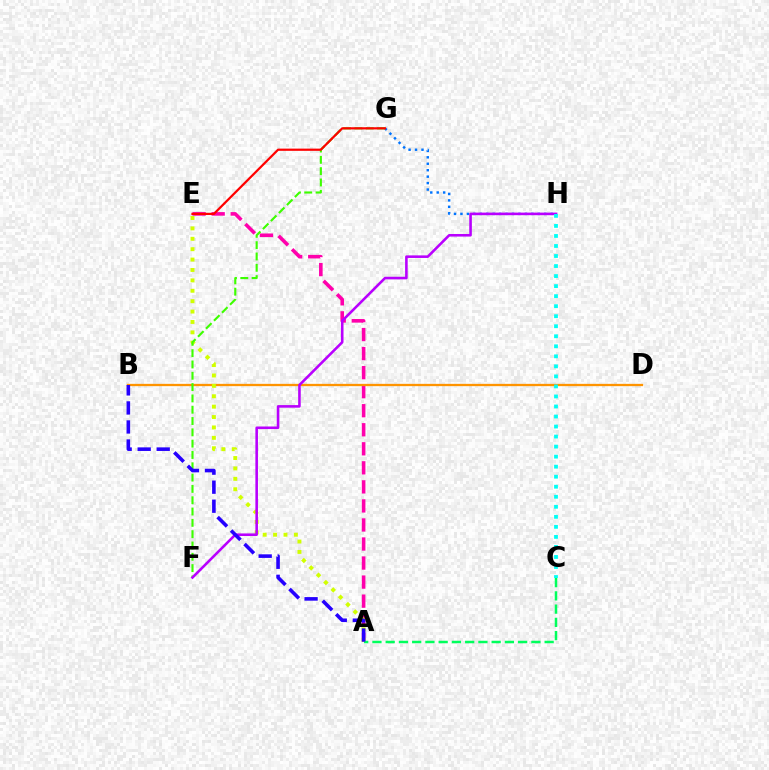{('G', 'H'): [{'color': '#0074ff', 'line_style': 'dotted', 'thickness': 1.75}], ('A', 'E'): [{'color': '#ff00ac', 'line_style': 'dashed', 'thickness': 2.59}, {'color': '#d1ff00', 'line_style': 'dotted', 'thickness': 2.82}], ('B', 'D'): [{'color': '#ff9400', 'line_style': 'solid', 'thickness': 1.65}], ('F', 'G'): [{'color': '#3dff00', 'line_style': 'dashed', 'thickness': 1.54}], ('A', 'C'): [{'color': '#00ff5c', 'line_style': 'dashed', 'thickness': 1.8}], ('F', 'H'): [{'color': '#b900ff', 'line_style': 'solid', 'thickness': 1.86}], ('C', 'H'): [{'color': '#00fff6', 'line_style': 'dotted', 'thickness': 2.73}], ('A', 'B'): [{'color': '#2500ff', 'line_style': 'dashed', 'thickness': 2.59}], ('E', 'G'): [{'color': '#ff0000', 'line_style': 'solid', 'thickness': 1.6}]}